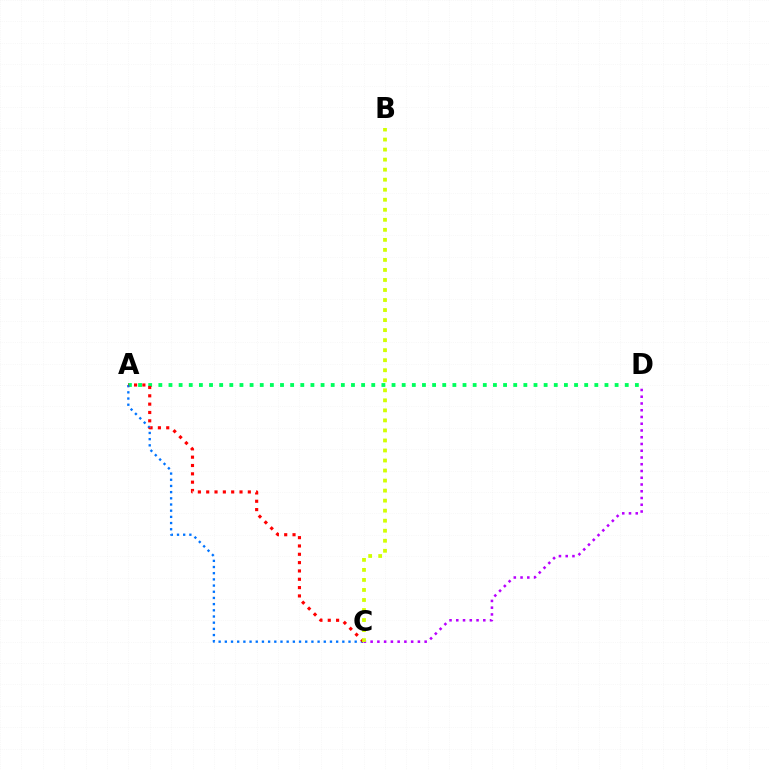{('C', 'D'): [{'color': '#b900ff', 'line_style': 'dotted', 'thickness': 1.83}], ('A', 'D'): [{'color': '#00ff5c', 'line_style': 'dotted', 'thickness': 2.75}], ('A', 'C'): [{'color': '#0074ff', 'line_style': 'dotted', 'thickness': 1.68}, {'color': '#ff0000', 'line_style': 'dotted', 'thickness': 2.26}], ('B', 'C'): [{'color': '#d1ff00', 'line_style': 'dotted', 'thickness': 2.73}]}